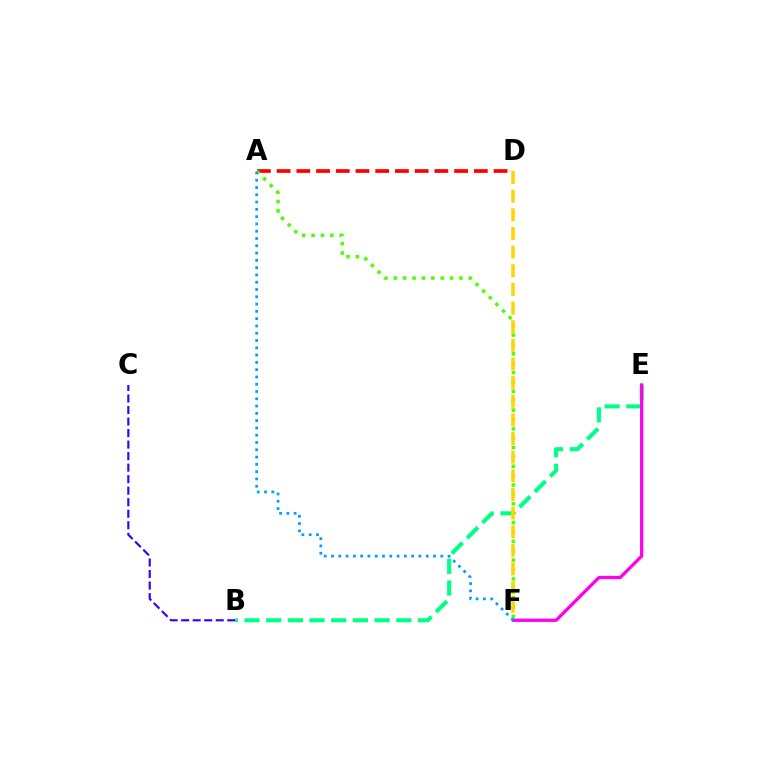{('B', 'E'): [{'color': '#00ff86', 'line_style': 'dashed', 'thickness': 2.95}], ('B', 'C'): [{'color': '#3700ff', 'line_style': 'dashed', 'thickness': 1.57}], ('A', 'D'): [{'color': '#ff0000', 'line_style': 'dashed', 'thickness': 2.68}], ('A', 'F'): [{'color': '#4fff00', 'line_style': 'dotted', 'thickness': 2.55}, {'color': '#009eff', 'line_style': 'dotted', 'thickness': 1.98}], ('D', 'F'): [{'color': '#ffd500', 'line_style': 'dashed', 'thickness': 2.53}], ('E', 'F'): [{'color': '#ff00ed', 'line_style': 'solid', 'thickness': 2.35}]}